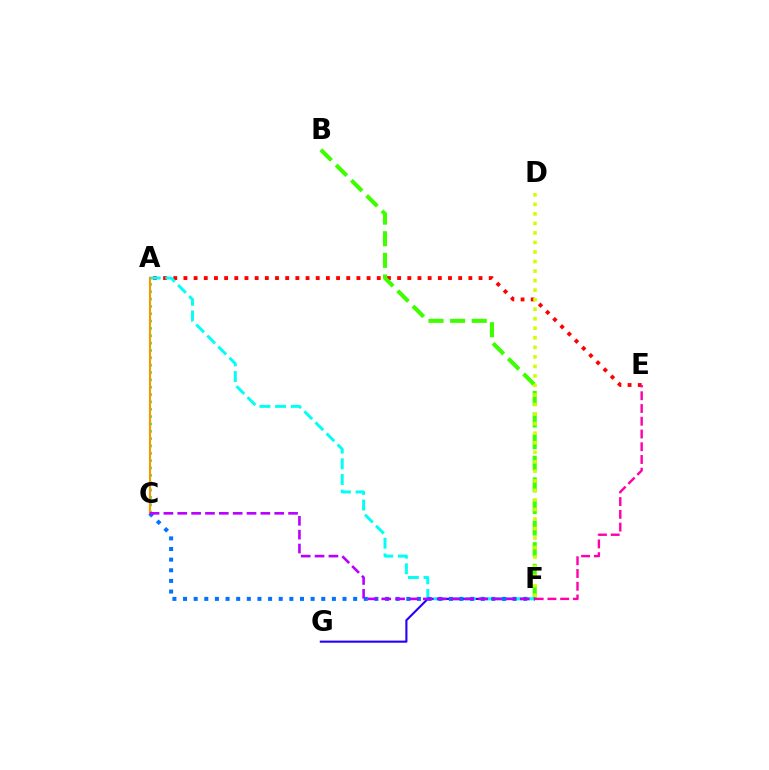{('A', 'C'): [{'color': '#00ff5c', 'line_style': 'dotted', 'thickness': 2.0}, {'color': '#ff9400', 'line_style': 'solid', 'thickness': 1.55}], ('A', 'E'): [{'color': '#ff0000', 'line_style': 'dotted', 'thickness': 2.76}], ('F', 'G'): [{'color': '#2500ff', 'line_style': 'solid', 'thickness': 1.52}], ('B', 'F'): [{'color': '#3dff00', 'line_style': 'dashed', 'thickness': 2.94}], ('A', 'F'): [{'color': '#00fff6', 'line_style': 'dashed', 'thickness': 2.13}], ('C', 'F'): [{'color': '#0074ff', 'line_style': 'dotted', 'thickness': 2.89}, {'color': '#b900ff', 'line_style': 'dashed', 'thickness': 1.88}], ('E', 'F'): [{'color': '#ff00ac', 'line_style': 'dashed', 'thickness': 1.73}], ('D', 'F'): [{'color': '#d1ff00', 'line_style': 'dotted', 'thickness': 2.59}]}